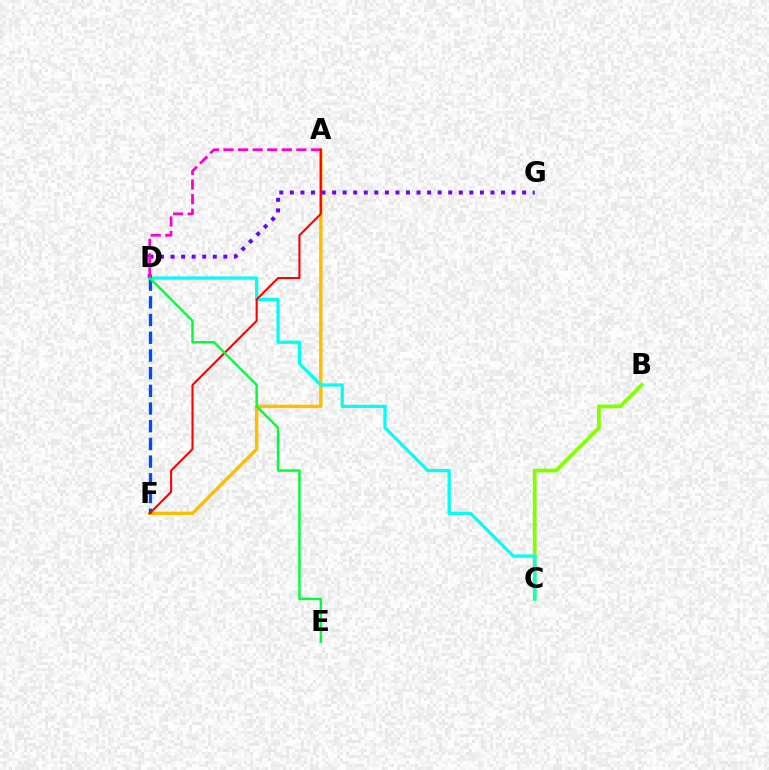{('A', 'F'): [{'color': '#ffbd00', 'line_style': 'solid', 'thickness': 2.46}, {'color': '#ff0000', 'line_style': 'solid', 'thickness': 1.51}], ('D', 'F'): [{'color': '#004bff', 'line_style': 'dashed', 'thickness': 2.4}], ('B', 'C'): [{'color': '#84ff00', 'line_style': 'solid', 'thickness': 2.7}], ('C', 'D'): [{'color': '#00fff6', 'line_style': 'solid', 'thickness': 2.36}], ('D', 'G'): [{'color': '#7200ff', 'line_style': 'dotted', 'thickness': 2.87}], ('A', 'D'): [{'color': '#ff00cf', 'line_style': 'dashed', 'thickness': 1.98}], ('D', 'E'): [{'color': '#00ff39', 'line_style': 'solid', 'thickness': 1.77}]}